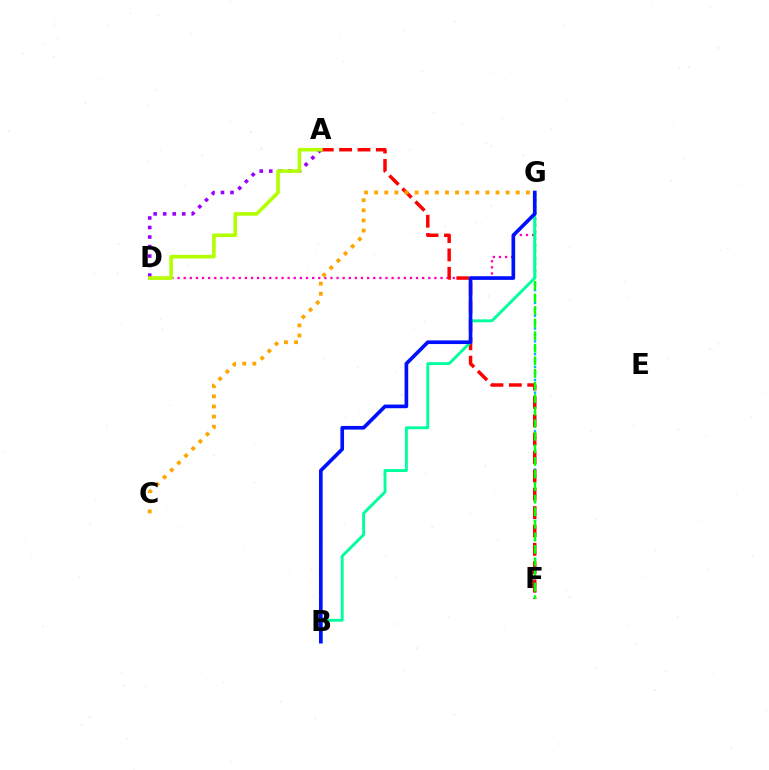{('A', 'D'): [{'color': '#9b00ff', 'line_style': 'dotted', 'thickness': 2.59}, {'color': '#b3ff00', 'line_style': 'solid', 'thickness': 2.59}], ('F', 'G'): [{'color': '#00b5ff', 'line_style': 'dotted', 'thickness': 1.74}, {'color': '#08ff00', 'line_style': 'dashed', 'thickness': 1.71}], ('D', 'G'): [{'color': '#ff00bd', 'line_style': 'dotted', 'thickness': 1.66}], ('A', 'F'): [{'color': '#ff0000', 'line_style': 'dashed', 'thickness': 2.5}], ('B', 'G'): [{'color': '#00ff9d', 'line_style': 'solid', 'thickness': 2.08}, {'color': '#0010ff', 'line_style': 'solid', 'thickness': 2.63}], ('C', 'G'): [{'color': '#ffa500', 'line_style': 'dotted', 'thickness': 2.75}]}